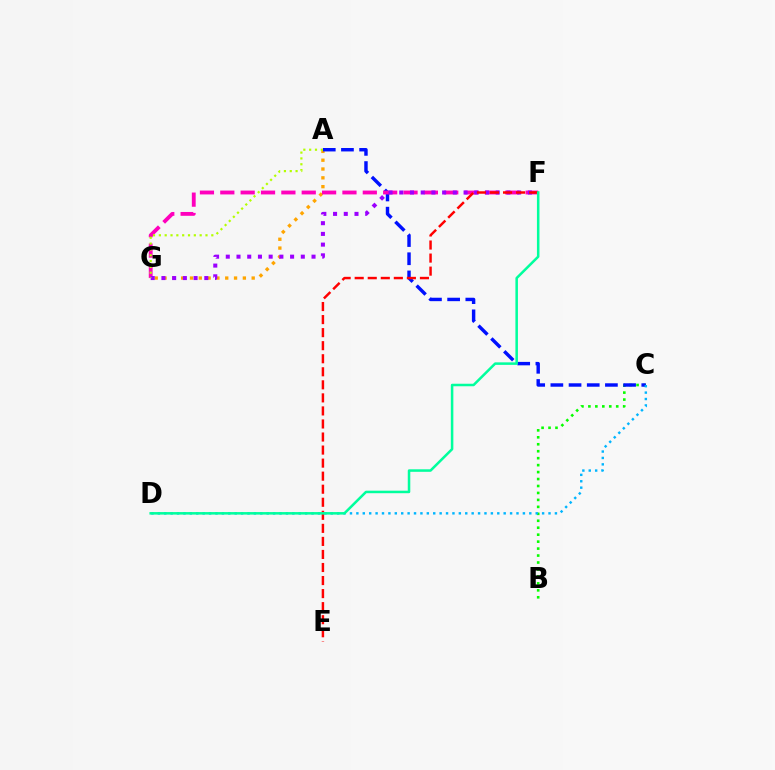{('B', 'C'): [{'color': '#08ff00', 'line_style': 'dotted', 'thickness': 1.89}], ('A', 'G'): [{'color': '#ffa500', 'line_style': 'dotted', 'thickness': 2.4}, {'color': '#b3ff00', 'line_style': 'dotted', 'thickness': 1.58}], ('A', 'C'): [{'color': '#0010ff', 'line_style': 'dashed', 'thickness': 2.47}], ('C', 'D'): [{'color': '#00b5ff', 'line_style': 'dotted', 'thickness': 1.74}], ('F', 'G'): [{'color': '#ff00bd', 'line_style': 'dashed', 'thickness': 2.77}, {'color': '#9b00ff', 'line_style': 'dotted', 'thickness': 2.91}], ('E', 'F'): [{'color': '#ff0000', 'line_style': 'dashed', 'thickness': 1.77}], ('D', 'F'): [{'color': '#00ff9d', 'line_style': 'solid', 'thickness': 1.82}]}